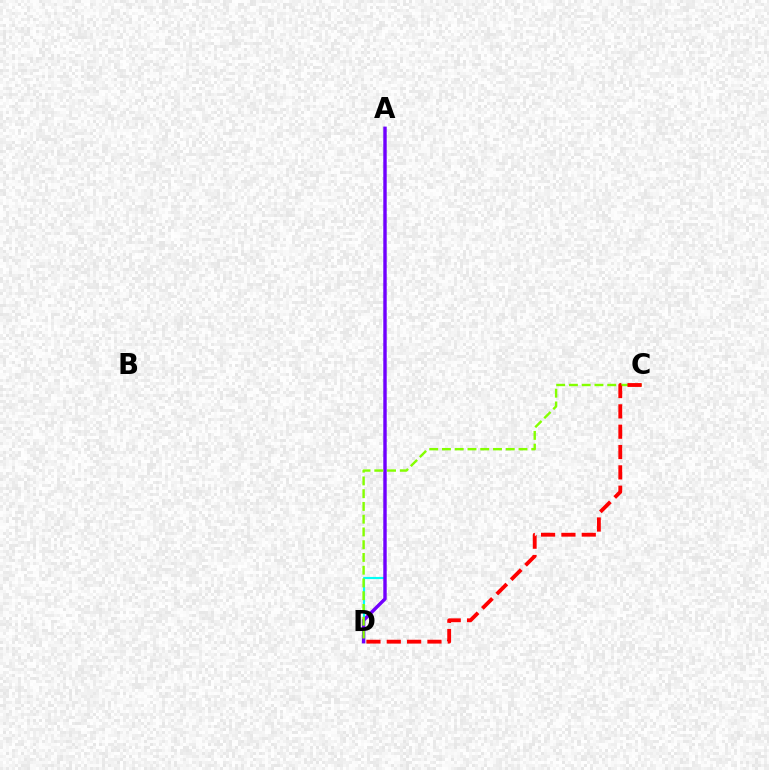{('A', 'D'): [{'color': '#00fff6', 'line_style': 'solid', 'thickness': 1.56}, {'color': '#7200ff', 'line_style': 'solid', 'thickness': 2.45}], ('C', 'D'): [{'color': '#84ff00', 'line_style': 'dashed', 'thickness': 1.73}, {'color': '#ff0000', 'line_style': 'dashed', 'thickness': 2.76}]}